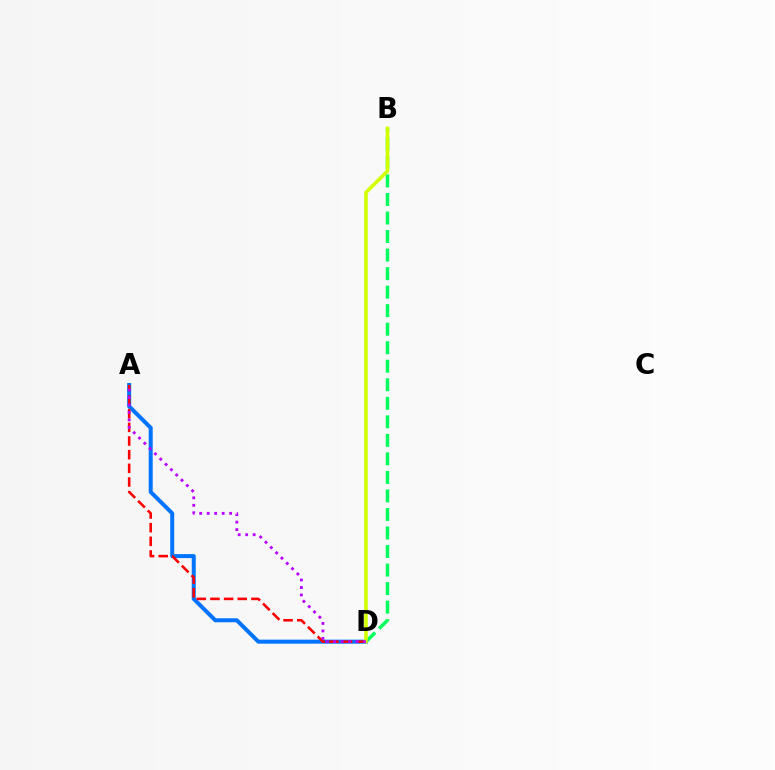{('B', 'D'): [{'color': '#00ff5c', 'line_style': 'dashed', 'thickness': 2.52}, {'color': '#d1ff00', 'line_style': 'solid', 'thickness': 2.57}], ('A', 'D'): [{'color': '#0074ff', 'line_style': 'solid', 'thickness': 2.89}, {'color': '#ff0000', 'line_style': 'dashed', 'thickness': 1.86}, {'color': '#b900ff', 'line_style': 'dotted', 'thickness': 2.03}]}